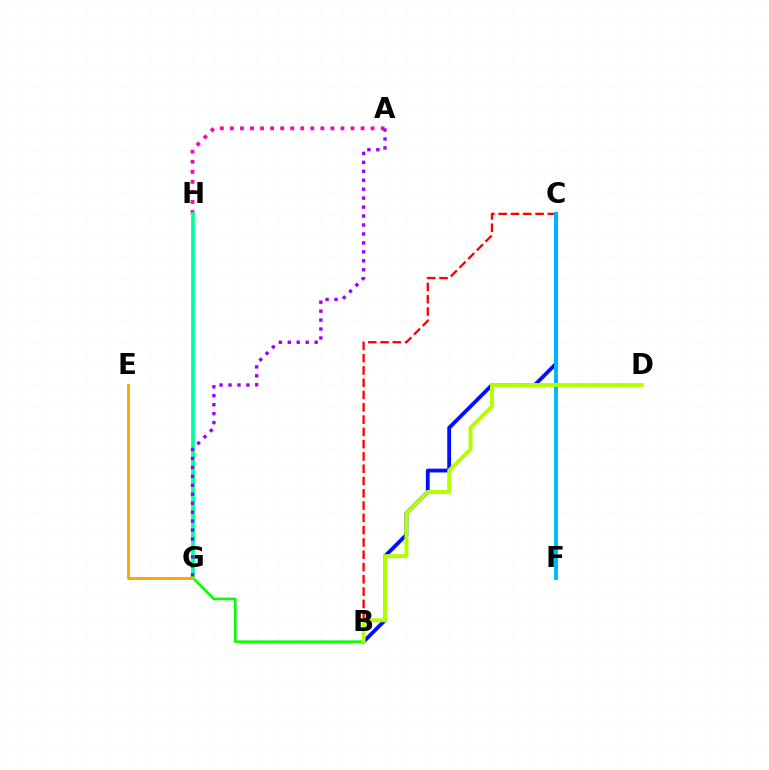{('A', 'H'): [{'color': '#ff00bd', 'line_style': 'dotted', 'thickness': 2.73}], ('G', 'H'): [{'color': '#00ff9d', 'line_style': 'solid', 'thickness': 2.66}], ('B', 'C'): [{'color': '#ff0000', 'line_style': 'dashed', 'thickness': 1.67}, {'color': '#0010ff', 'line_style': 'solid', 'thickness': 2.75}], ('A', 'G'): [{'color': '#9b00ff', 'line_style': 'dotted', 'thickness': 2.43}], ('B', 'G'): [{'color': '#08ff00', 'line_style': 'solid', 'thickness': 1.87}], ('C', 'F'): [{'color': '#00b5ff', 'line_style': 'solid', 'thickness': 2.79}], ('B', 'D'): [{'color': '#b3ff00', 'line_style': 'solid', 'thickness': 2.83}], ('E', 'G'): [{'color': '#ffa500', 'line_style': 'solid', 'thickness': 2.09}]}